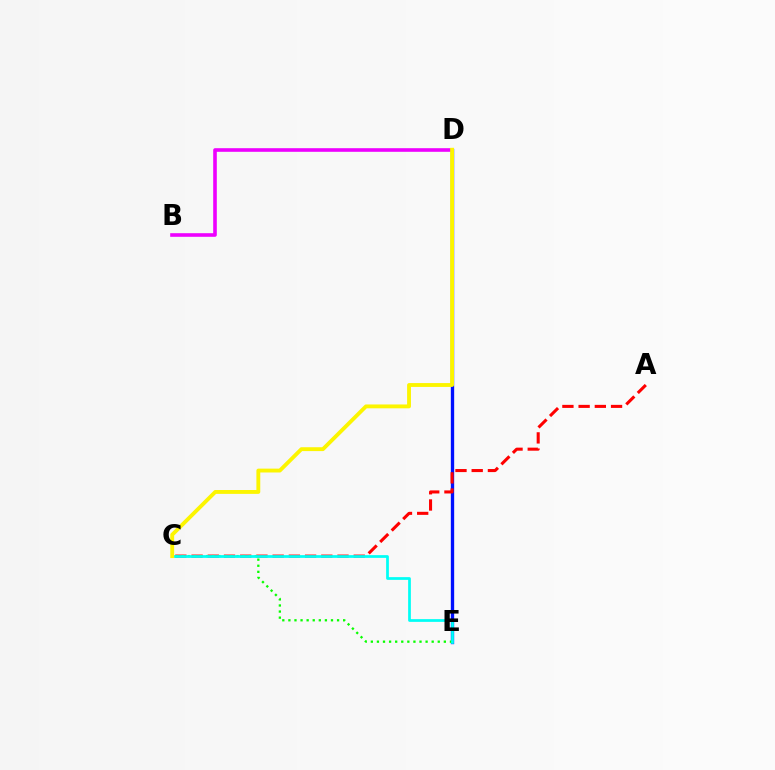{('D', 'E'): [{'color': '#0010ff', 'line_style': 'solid', 'thickness': 2.4}], ('B', 'D'): [{'color': '#ee00ff', 'line_style': 'solid', 'thickness': 2.6}], ('A', 'C'): [{'color': '#ff0000', 'line_style': 'dashed', 'thickness': 2.2}], ('C', 'E'): [{'color': '#08ff00', 'line_style': 'dotted', 'thickness': 1.65}, {'color': '#00fff6', 'line_style': 'solid', 'thickness': 1.97}], ('C', 'D'): [{'color': '#fcf500', 'line_style': 'solid', 'thickness': 2.78}]}